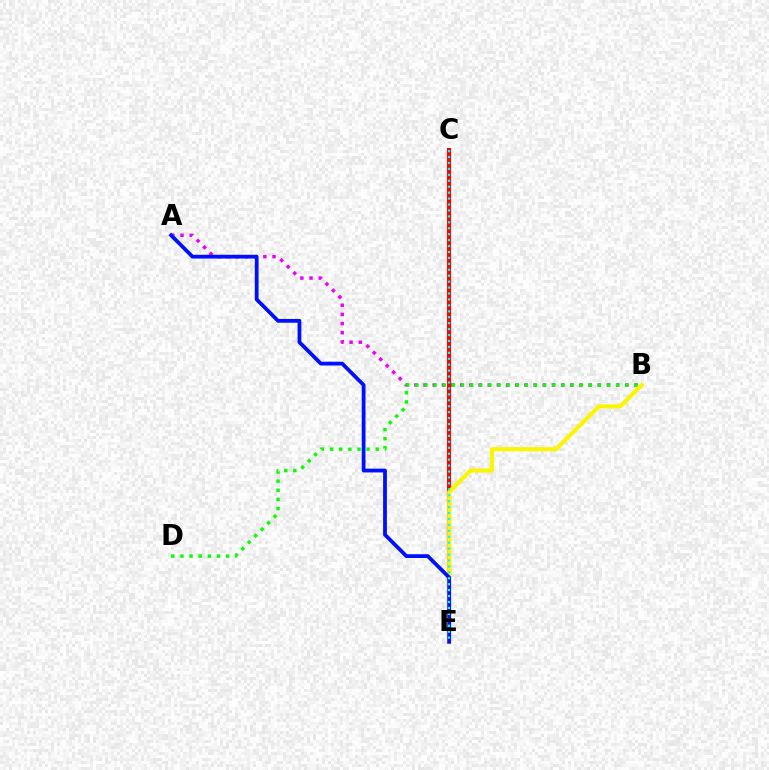{('A', 'B'): [{'color': '#ee00ff', 'line_style': 'dotted', 'thickness': 2.49}], ('B', 'D'): [{'color': '#08ff00', 'line_style': 'dotted', 'thickness': 2.48}], ('C', 'E'): [{'color': '#ff0000', 'line_style': 'solid', 'thickness': 2.97}, {'color': '#00fff6', 'line_style': 'dotted', 'thickness': 1.61}], ('B', 'E'): [{'color': '#fcf500', 'line_style': 'solid', 'thickness': 2.96}], ('A', 'E'): [{'color': '#0010ff', 'line_style': 'solid', 'thickness': 2.73}]}